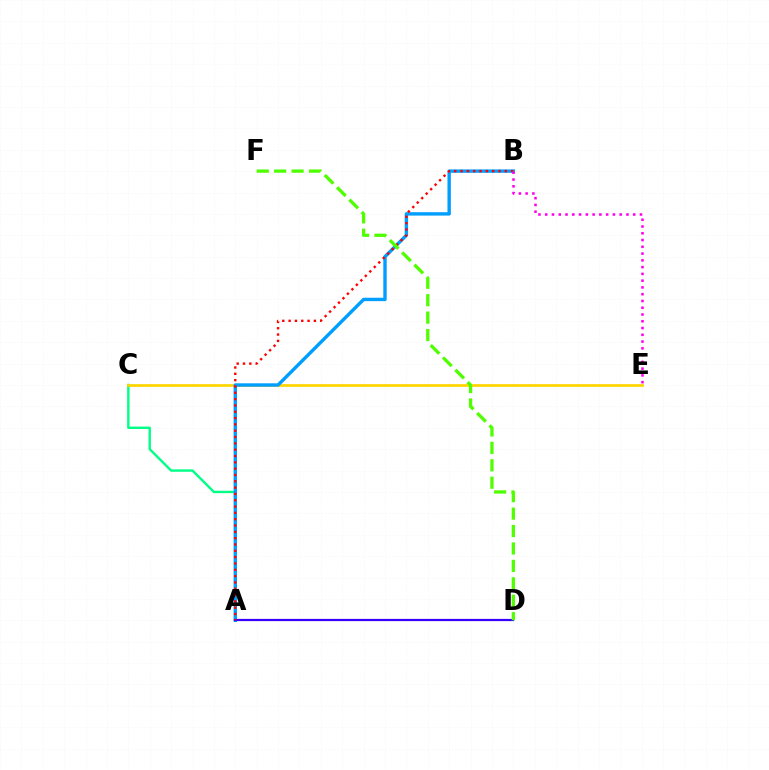{('A', 'C'): [{'color': '#00ff86', 'line_style': 'solid', 'thickness': 1.73}], ('C', 'E'): [{'color': '#ffd500', 'line_style': 'solid', 'thickness': 1.96}], ('A', 'B'): [{'color': '#009eff', 'line_style': 'solid', 'thickness': 2.45}, {'color': '#ff0000', 'line_style': 'dotted', 'thickness': 1.72}], ('A', 'D'): [{'color': '#3700ff', 'line_style': 'solid', 'thickness': 1.6}], ('D', 'F'): [{'color': '#4fff00', 'line_style': 'dashed', 'thickness': 2.37}], ('B', 'E'): [{'color': '#ff00ed', 'line_style': 'dotted', 'thickness': 1.84}]}